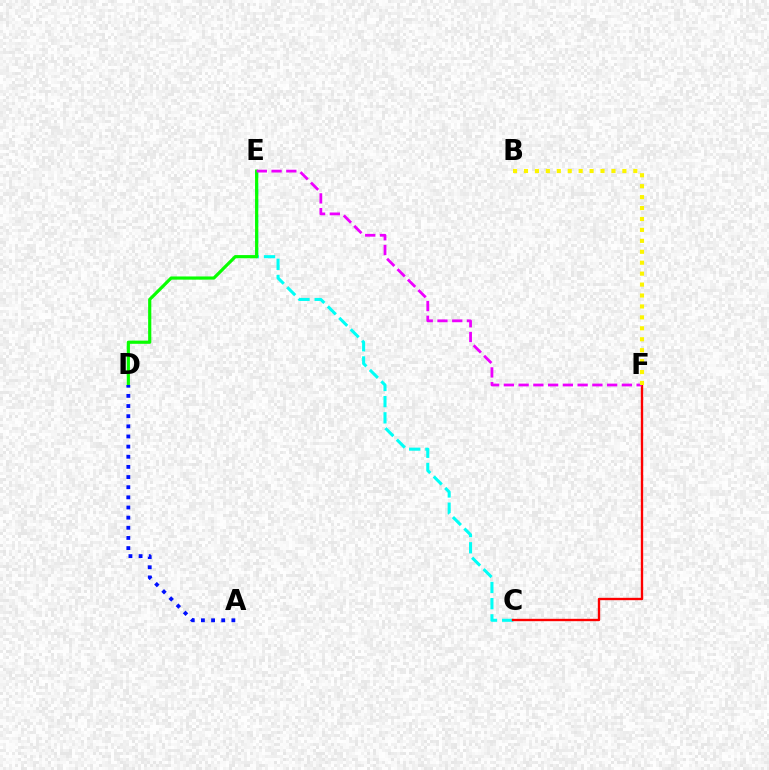{('C', 'E'): [{'color': '#00fff6', 'line_style': 'dashed', 'thickness': 2.2}], ('C', 'F'): [{'color': '#ff0000', 'line_style': 'solid', 'thickness': 1.7}], ('D', 'E'): [{'color': '#08ff00', 'line_style': 'solid', 'thickness': 2.29}], ('A', 'D'): [{'color': '#0010ff', 'line_style': 'dotted', 'thickness': 2.76}], ('E', 'F'): [{'color': '#ee00ff', 'line_style': 'dashed', 'thickness': 2.0}], ('B', 'F'): [{'color': '#fcf500', 'line_style': 'dotted', 'thickness': 2.97}]}